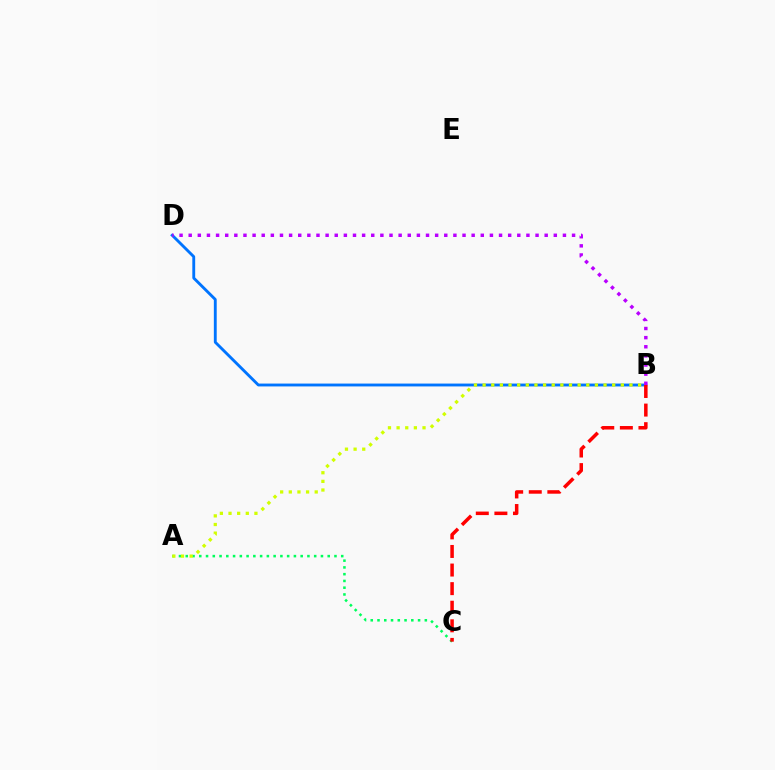{('B', 'D'): [{'color': '#0074ff', 'line_style': 'solid', 'thickness': 2.06}, {'color': '#b900ff', 'line_style': 'dotted', 'thickness': 2.48}], ('A', 'C'): [{'color': '#00ff5c', 'line_style': 'dotted', 'thickness': 1.84}], ('A', 'B'): [{'color': '#d1ff00', 'line_style': 'dotted', 'thickness': 2.35}], ('B', 'C'): [{'color': '#ff0000', 'line_style': 'dashed', 'thickness': 2.53}]}